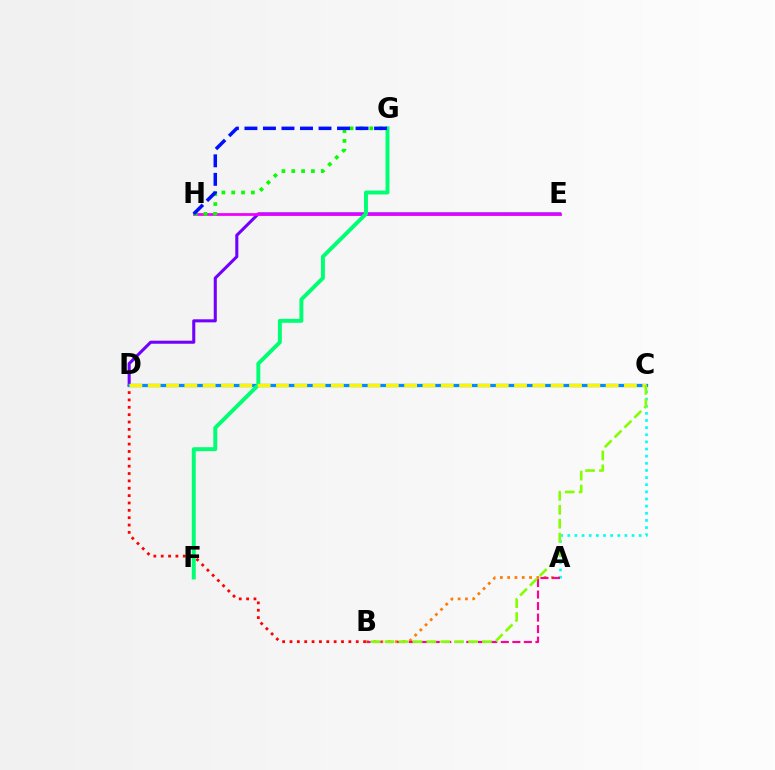{('D', 'E'): [{'color': '#7200ff', 'line_style': 'solid', 'thickness': 2.21}], ('A', 'B'): [{'color': '#ff7c00', 'line_style': 'dotted', 'thickness': 1.98}, {'color': '#ff0094', 'line_style': 'dashed', 'thickness': 1.56}], ('A', 'C'): [{'color': '#00fff6', 'line_style': 'dotted', 'thickness': 1.94}], ('B', 'D'): [{'color': '#ff0000', 'line_style': 'dotted', 'thickness': 2.0}], ('E', 'H'): [{'color': '#ee00ff', 'line_style': 'solid', 'thickness': 1.98}], ('C', 'D'): [{'color': '#008cff', 'line_style': 'solid', 'thickness': 2.36}, {'color': '#fcf500', 'line_style': 'dashed', 'thickness': 2.49}], ('F', 'G'): [{'color': '#00ff74', 'line_style': 'solid', 'thickness': 2.84}], ('B', 'C'): [{'color': '#84ff00', 'line_style': 'dashed', 'thickness': 1.89}], ('G', 'H'): [{'color': '#08ff00', 'line_style': 'dotted', 'thickness': 2.67}, {'color': '#0010ff', 'line_style': 'dashed', 'thickness': 2.52}]}